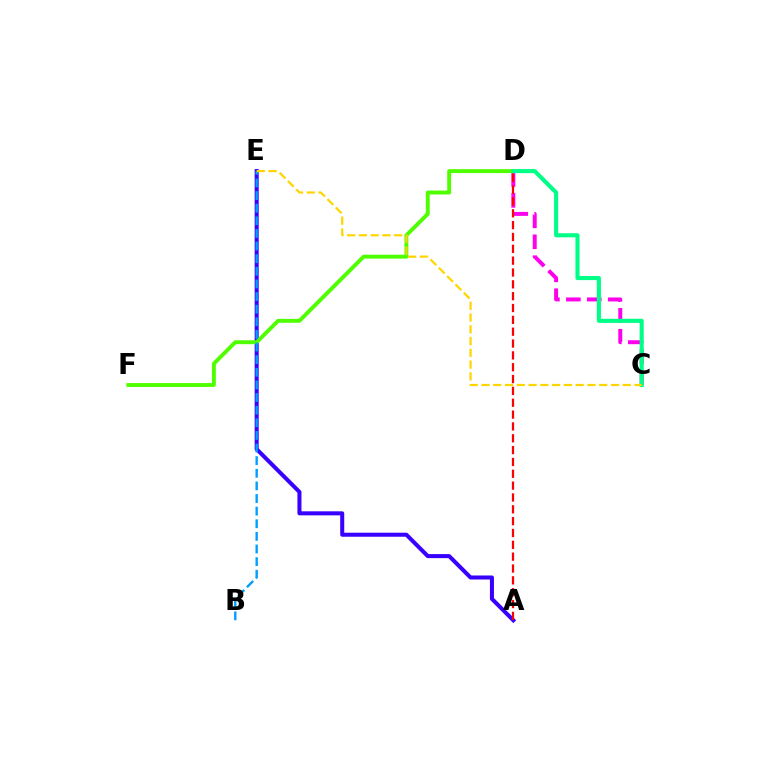{('A', 'E'): [{'color': '#3700ff', 'line_style': 'solid', 'thickness': 2.9}], ('C', 'D'): [{'color': '#ff00ed', 'line_style': 'dashed', 'thickness': 2.84}, {'color': '#00ff86', 'line_style': 'solid', 'thickness': 2.95}], ('A', 'D'): [{'color': '#ff0000', 'line_style': 'dashed', 'thickness': 1.61}], ('D', 'F'): [{'color': '#4fff00', 'line_style': 'solid', 'thickness': 2.81}], ('B', 'E'): [{'color': '#009eff', 'line_style': 'dashed', 'thickness': 1.71}], ('C', 'E'): [{'color': '#ffd500', 'line_style': 'dashed', 'thickness': 1.6}]}